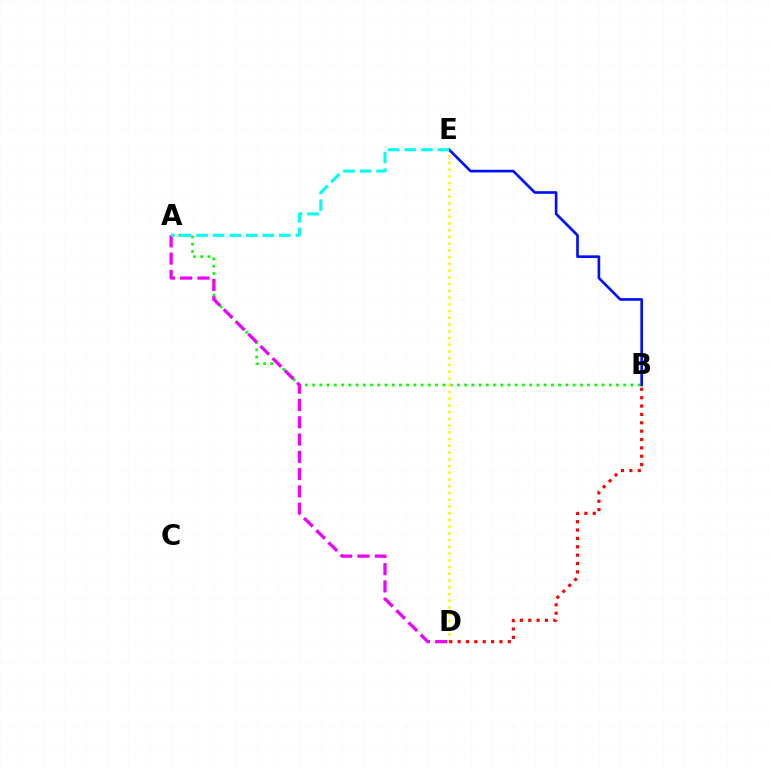{('A', 'B'): [{'color': '#08ff00', 'line_style': 'dotted', 'thickness': 1.97}], ('D', 'E'): [{'color': '#fcf500', 'line_style': 'dotted', 'thickness': 1.83}], ('B', 'D'): [{'color': '#ff0000', 'line_style': 'dotted', 'thickness': 2.27}], ('B', 'E'): [{'color': '#0010ff', 'line_style': 'solid', 'thickness': 1.91}], ('A', 'D'): [{'color': '#ee00ff', 'line_style': 'dashed', 'thickness': 2.35}], ('A', 'E'): [{'color': '#00fff6', 'line_style': 'dashed', 'thickness': 2.25}]}